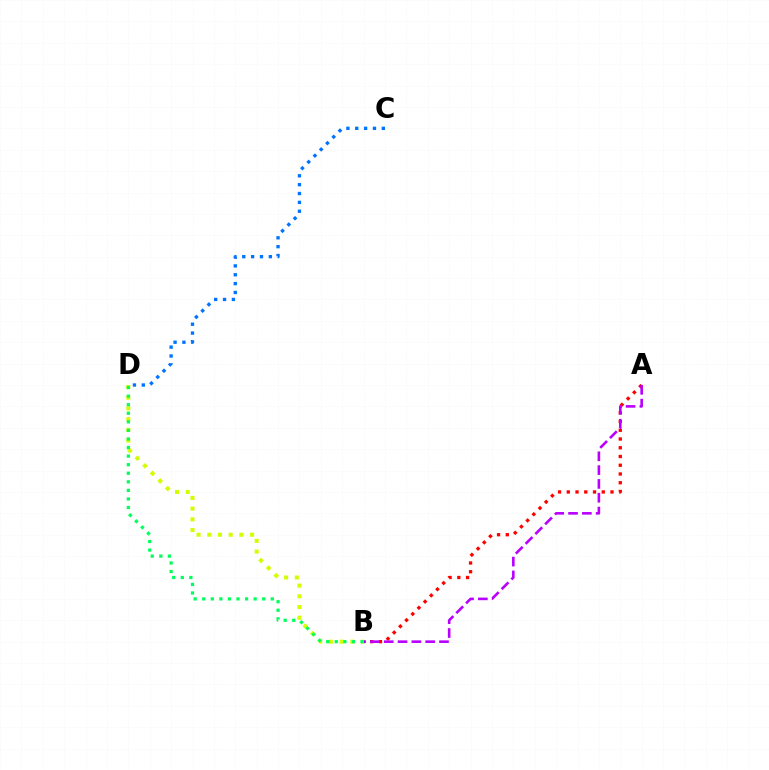{('A', 'B'): [{'color': '#ff0000', 'line_style': 'dotted', 'thickness': 2.38}, {'color': '#b900ff', 'line_style': 'dashed', 'thickness': 1.88}], ('C', 'D'): [{'color': '#0074ff', 'line_style': 'dotted', 'thickness': 2.41}], ('B', 'D'): [{'color': '#d1ff00', 'line_style': 'dotted', 'thickness': 2.91}, {'color': '#00ff5c', 'line_style': 'dotted', 'thickness': 2.33}]}